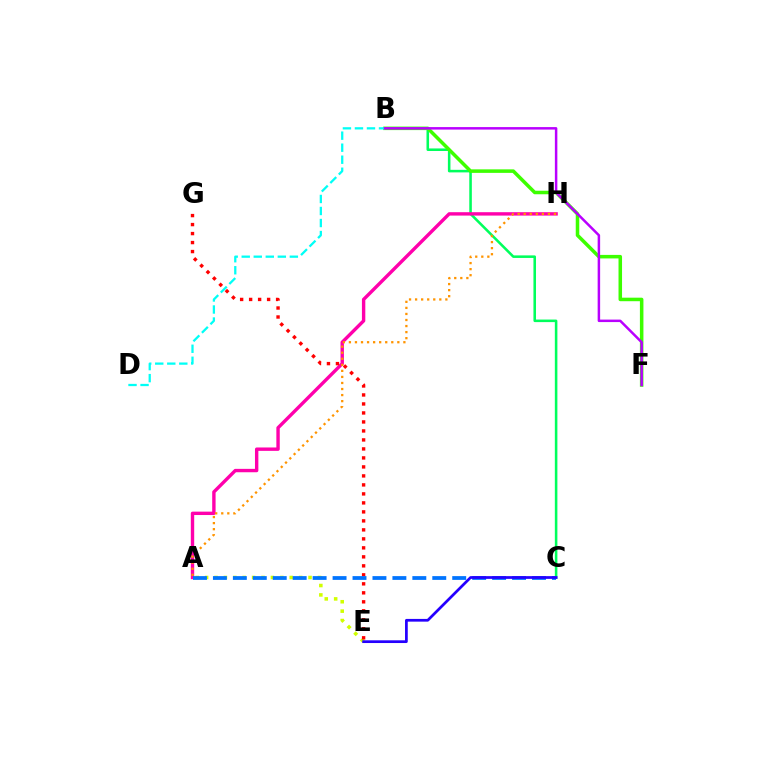{('B', 'C'): [{'color': '#00ff5c', 'line_style': 'solid', 'thickness': 1.84}], ('B', 'F'): [{'color': '#3dff00', 'line_style': 'solid', 'thickness': 2.54}, {'color': '#b900ff', 'line_style': 'solid', 'thickness': 1.79}], ('A', 'H'): [{'color': '#ff00ac', 'line_style': 'solid', 'thickness': 2.44}, {'color': '#ff9400', 'line_style': 'dotted', 'thickness': 1.64}], ('A', 'E'): [{'color': '#d1ff00', 'line_style': 'dotted', 'thickness': 2.55}], ('E', 'G'): [{'color': '#ff0000', 'line_style': 'dotted', 'thickness': 2.44}], ('A', 'C'): [{'color': '#0074ff', 'line_style': 'dashed', 'thickness': 2.71}], ('B', 'D'): [{'color': '#00fff6', 'line_style': 'dashed', 'thickness': 1.63}], ('C', 'E'): [{'color': '#2500ff', 'line_style': 'solid', 'thickness': 1.96}]}